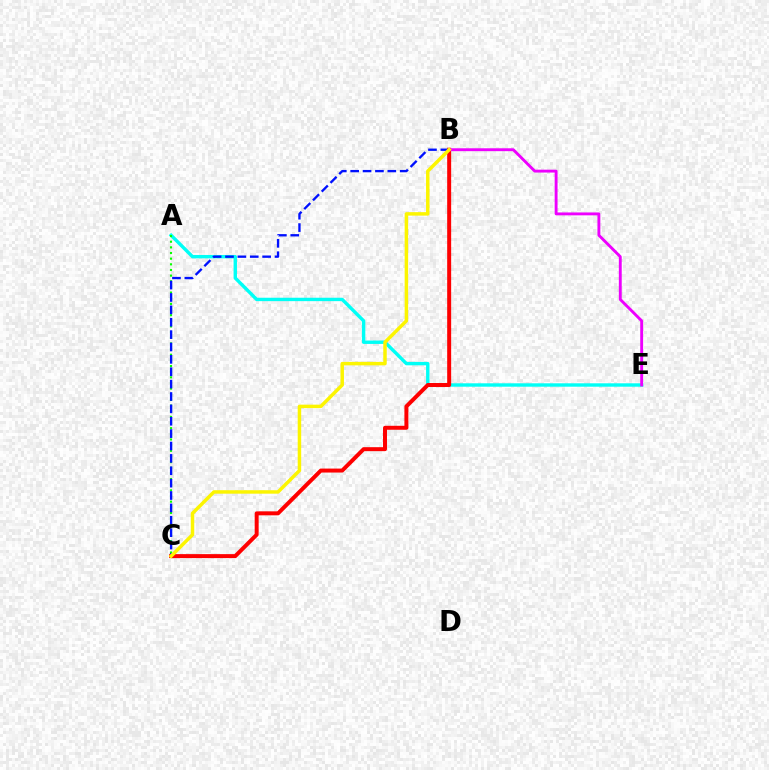{('A', 'E'): [{'color': '#00fff6', 'line_style': 'solid', 'thickness': 2.45}], ('A', 'C'): [{'color': '#08ff00', 'line_style': 'dotted', 'thickness': 1.54}], ('B', 'C'): [{'color': '#0010ff', 'line_style': 'dashed', 'thickness': 1.68}, {'color': '#ff0000', 'line_style': 'solid', 'thickness': 2.86}, {'color': '#fcf500', 'line_style': 'solid', 'thickness': 2.5}], ('B', 'E'): [{'color': '#ee00ff', 'line_style': 'solid', 'thickness': 2.07}]}